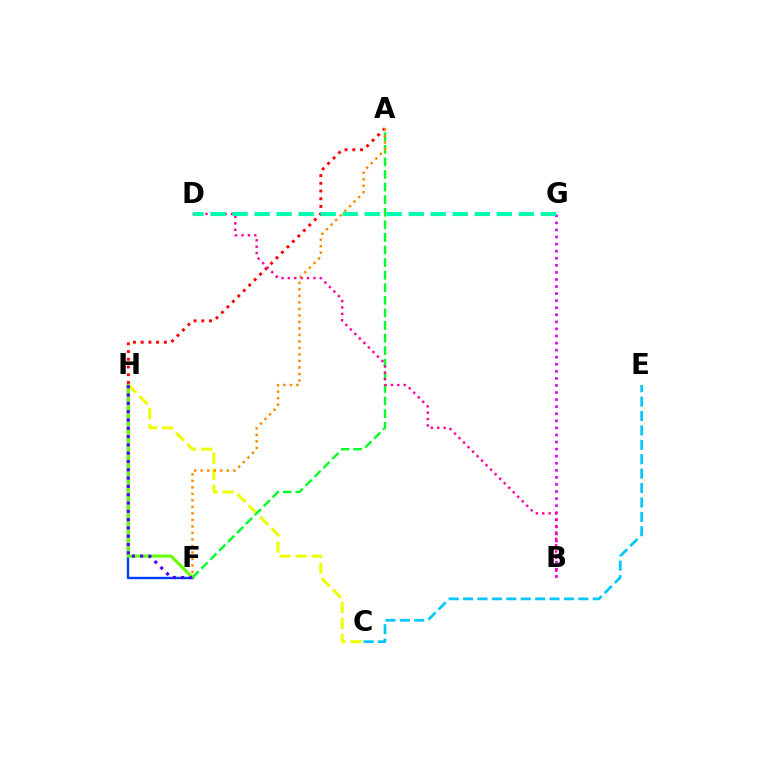{('F', 'H'): [{'color': '#003fff', 'line_style': 'solid', 'thickness': 1.72}, {'color': '#66ff00', 'line_style': 'solid', 'thickness': 2.21}, {'color': '#4f00ff', 'line_style': 'dotted', 'thickness': 2.26}], ('C', 'H'): [{'color': '#eeff00', 'line_style': 'dashed', 'thickness': 2.17}], ('C', 'E'): [{'color': '#00c7ff', 'line_style': 'dashed', 'thickness': 1.96}], ('B', 'G'): [{'color': '#d600ff', 'line_style': 'dotted', 'thickness': 1.92}], ('A', 'F'): [{'color': '#00ff27', 'line_style': 'dashed', 'thickness': 1.71}, {'color': '#ff8800', 'line_style': 'dotted', 'thickness': 1.77}], ('A', 'H'): [{'color': '#ff0000', 'line_style': 'dotted', 'thickness': 2.1}], ('B', 'D'): [{'color': '#ff00a0', 'line_style': 'dotted', 'thickness': 1.73}], ('D', 'G'): [{'color': '#00ffaf', 'line_style': 'dashed', 'thickness': 2.99}]}